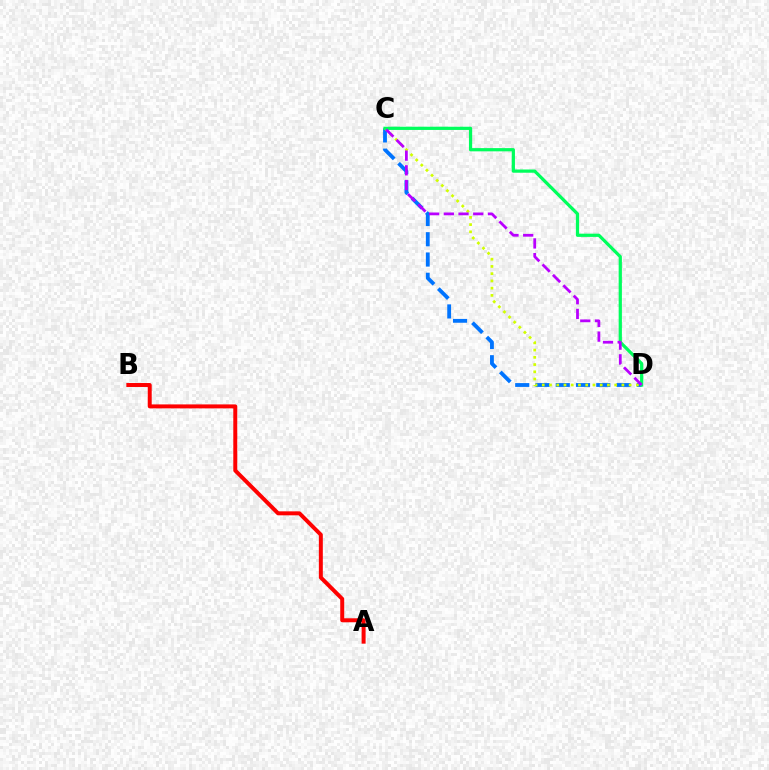{('C', 'D'): [{'color': '#0074ff', 'line_style': 'dashed', 'thickness': 2.75}, {'color': '#d1ff00', 'line_style': 'dotted', 'thickness': 1.97}, {'color': '#00ff5c', 'line_style': 'solid', 'thickness': 2.32}, {'color': '#b900ff', 'line_style': 'dashed', 'thickness': 2.0}], ('A', 'B'): [{'color': '#ff0000', 'line_style': 'solid', 'thickness': 2.86}]}